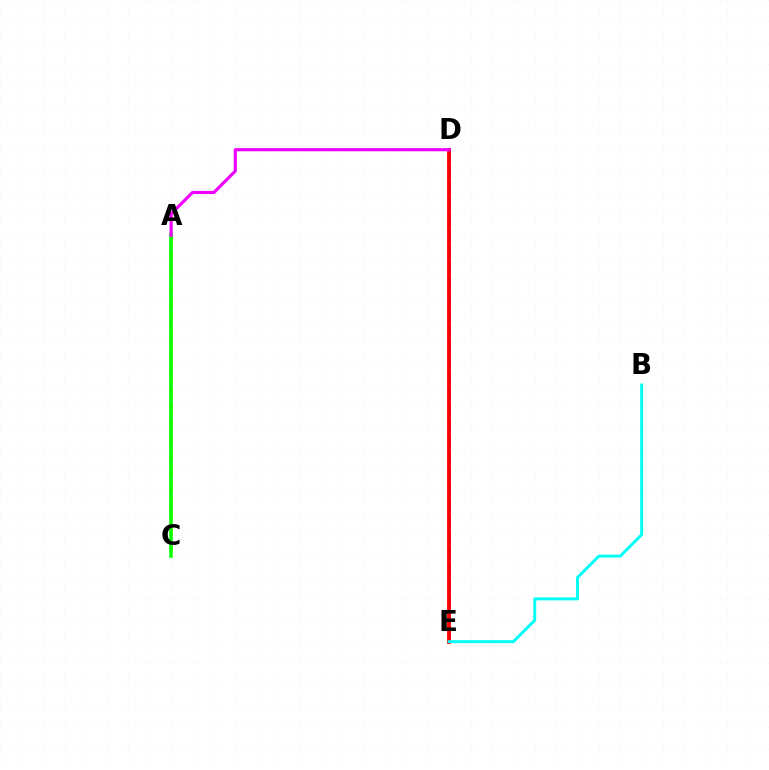{('D', 'E'): [{'color': '#0010ff', 'line_style': 'dashed', 'thickness': 2.16}, {'color': '#ff0000', 'line_style': 'solid', 'thickness': 2.76}], ('A', 'C'): [{'color': '#fcf500', 'line_style': 'dashed', 'thickness': 2.08}, {'color': '#08ff00', 'line_style': 'solid', 'thickness': 2.58}], ('B', 'E'): [{'color': '#00fff6', 'line_style': 'solid', 'thickness': 2.11}], ('A', 'D'): [{'color': '#ee00ff', 'line_style': 'solid', 'thickness': 2.25}]}